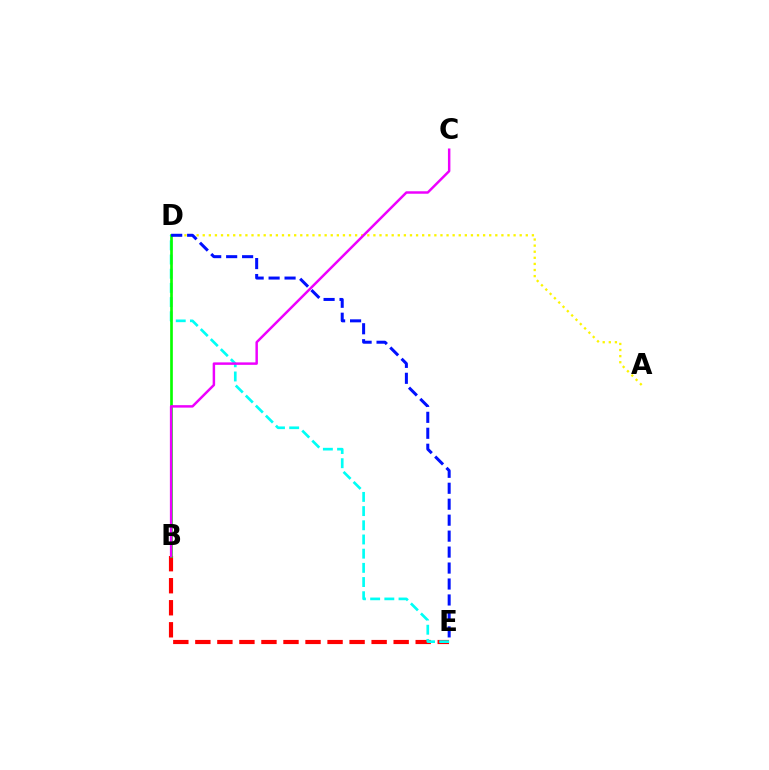{('B', 'E'): [{'color': '#ff0000', 'line_style': 'dashed', 'thickness': 2.99}], ('A', 'D'): [{'color': '#fcf500', 'line_style': 'dotted', 'thickness': 1.66}], ('D', 'E'): [{'color': '#00fff6', 'line_style': 'dashed', 'thickness': 1.93}, {'color': '#0010ff', 'line_style': 'dashed', 'thickness': 2.17}], ('B', 'D'): [{'color': '#08ff00', 'line_style': 'solid', 'thickness': 1.92}], ('B', 'C'): [{'color': '#ee00ff', 'line_style': 'solid', 'thickness': 1.78}]}